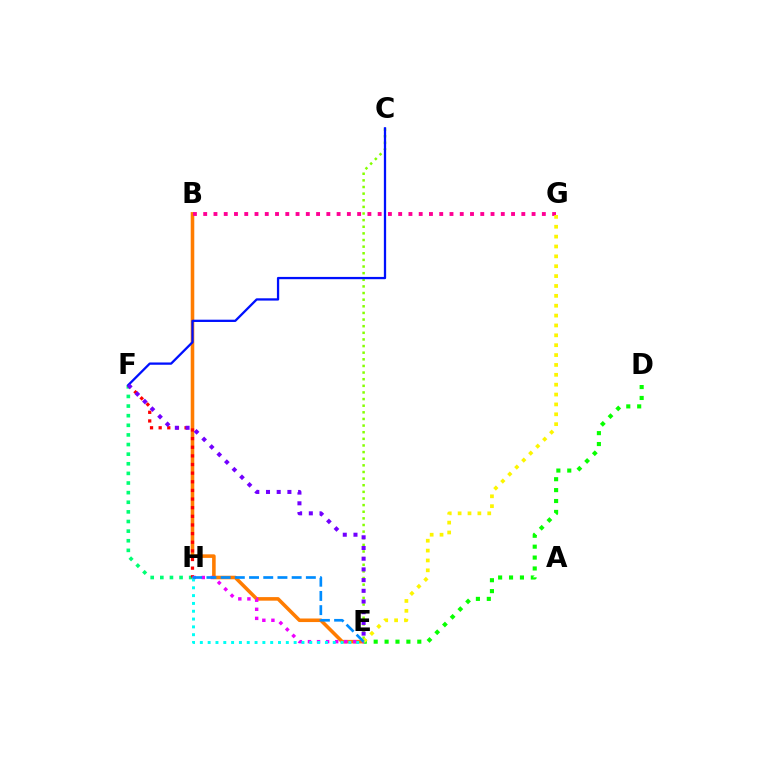{('B', 'E'): [{'color': '#ff7c00', 'line_style': 'solid', 'thickness': 2.57}], ('F', 'H'): [{'color': '#00ff74', 'line_style': 'dotted', 'thickness': 2.61}, {'color': '#ff0000', 'line_style': 'dotted', 'thickness': 2.35}], ('D', 'E'): [{'color': '#08ff00', 'line_style': 'dotted', 'thickness': 2.96}], ('E', 'H'): [{'color': '#ee00ff', 'line_style': 'dotted', 'thickness': 2.47}, {'color': '#00fff6', 'line_style': 'dotted', 'thickness': 2.12}, {'color': '#008cff', 'line_style': 'dashed', 'thickness': 1.93}], ('B', 'G'): [{'color': '#ff0094', 'line_style': 'dotted', 'thickness': 2.79}], ('C', 'E'): [{'color': '#84ff00', 'line_style': 'dotted', 'thickness': 1.8}], ('C', 'F'): [{'color': '#0010ff', 'line_style': 'solid', 'thickness': 1.64}], ('E', 'G'): [{'color': '#fcf500', 'line_style': 'dotted', 'thickness': 2.68}], ('E', 'F'): [{'color': '#7200ff', 'line_style': 'dotted', 'thickness': 2.91}]}